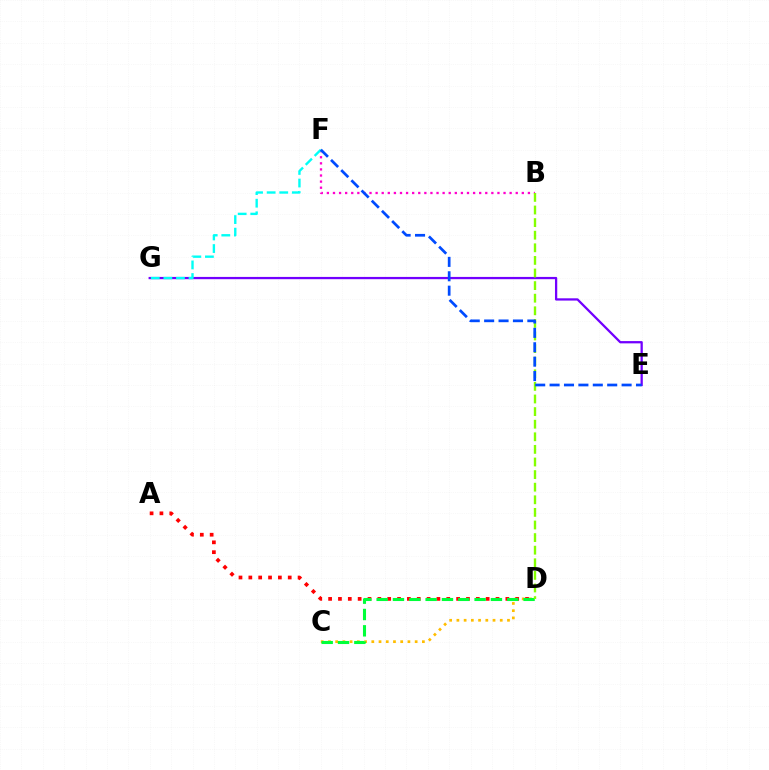{('C', 'D'): [{'color': '#ffbd00', 'line_style': 'dotted', 'thickness': 1.96}, {'color': '#00ff39', 'line_style': 'dashed', 'thickness': 2.22}], ('A', 'D'): [{'color': '#ff0000', 'line_style': 'dotted', 'thickness': 2.68}], ('B', 'F'): [{'color': '#ff00cf', 'line_style': 'dotted', 'thickness': 1.66}], ('E', 'G'): [{'color': '#7200ff', 'line_style': 'solid', 'thickness': 1.64}], ('F', 'G'): [{'color': '#00fff6', 'line_style': 'dashed', 'thickness': 1.71}], ('B', 'D'): [{'color': '#84ff00', 'line_style': 'dashed', 'thickness': 1.71}], ('E', 'F'): [{'color': '#004bff', 'line_style': 'dashed', 'thickness': 1.96}]}